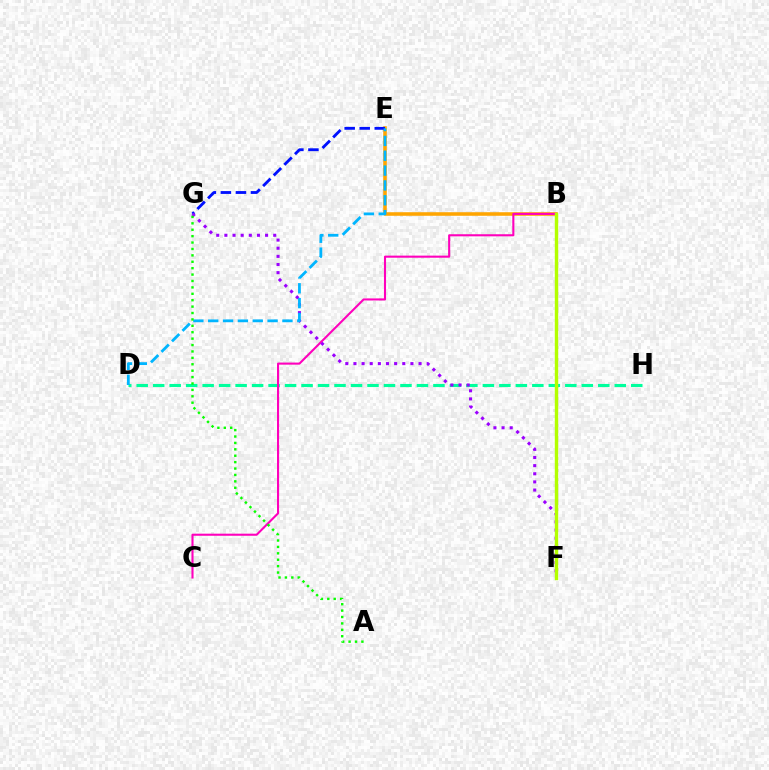{('D', 'H'): [{'color': '#00ff9d', 'line_style': 'dashed', 'thickness': 2.24}], ('B', 'E'): [{'color': '#ffa500', 'line_style': 'solid', 'thickness': 2.56}], ('B', 'F'): [{'color': '#ff0000', 'line_style': 'dotted', 'thickness': 2.07}, {'color': '#b3ff00', 'line_style': 'solid', 'thickness': 2.46}], ('B', 'C'): [{'color': '#ff00bd', 'line_style': 'solid', 'thickness': 1.51}], ('E', 'G'): [{'color': '#0010ff', 'line_style': 'dashed', 'thickness': 2.04}], ('F', 'G'): [{'color': '#9b00ff', 'line_style': 'dotted', 'thickness': 2.21}], ('D', 'E'): [{'color': '#00b5ff', 'line_style': 'dashed', 'thickness': 2.02}], ('A', 'G'): [{'color': '#08ff00', 'line_style': 'dotted', 'thickness': 1.74}]}